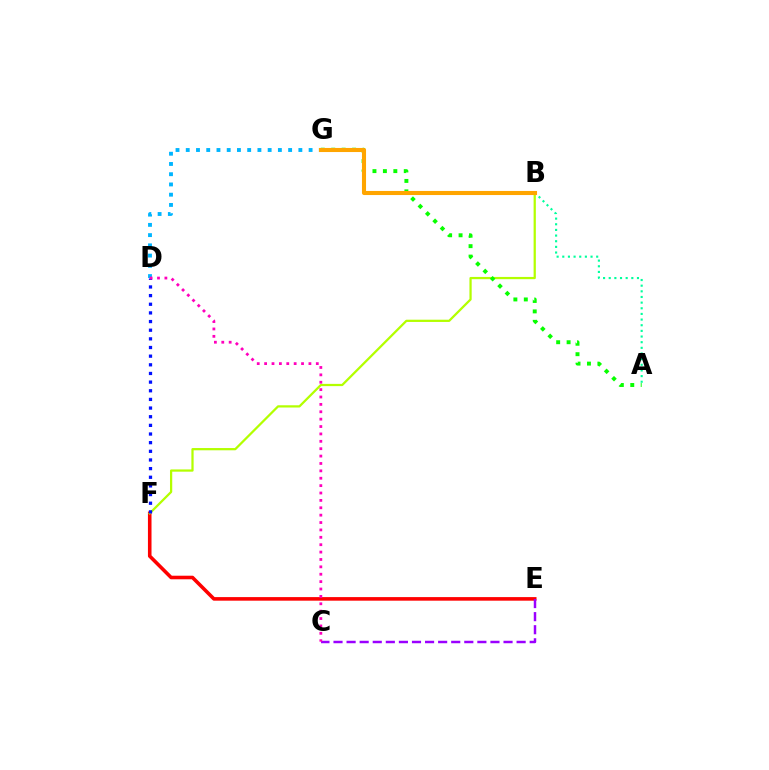{('E', 'F'): [{'color': '#ff0000', 'line_style': 'solid', 'thickness': 2.58}], ('A', 'B'): [{'color': '#00ff9d', 'line_style': 'dotted', 'thickness': 1.54}], ('B', 'F'): [{'color': '#b3ff00', 'line_style': 'solid', 'thickness': 1.62}], ('A', 'G'): [{'color': '#08ff00', 'line_style': 'dotted', 'thickness': 2.84}], ('D', 'F'): [{'color': '#0010ff', 'line_style': 'dotted', 'thickness': 2.35}], ('D', 'G'): [{'color': '#00b5ff', 'line_style': 'dotted', 'thickness': 2.78}], ('C', 'E'): [{'color': '#9b00ff', 'line_style': 'dashed', 'thickness': 1.78}], ('C', 'D'): [{'color': '#ff00bd', 'line_style': 'dotted', 'thickness': 2.01}], ('B', 'G'): [{'color': '#ffa500', 'line_style': 'solid', 'thickness': 2.94}]}